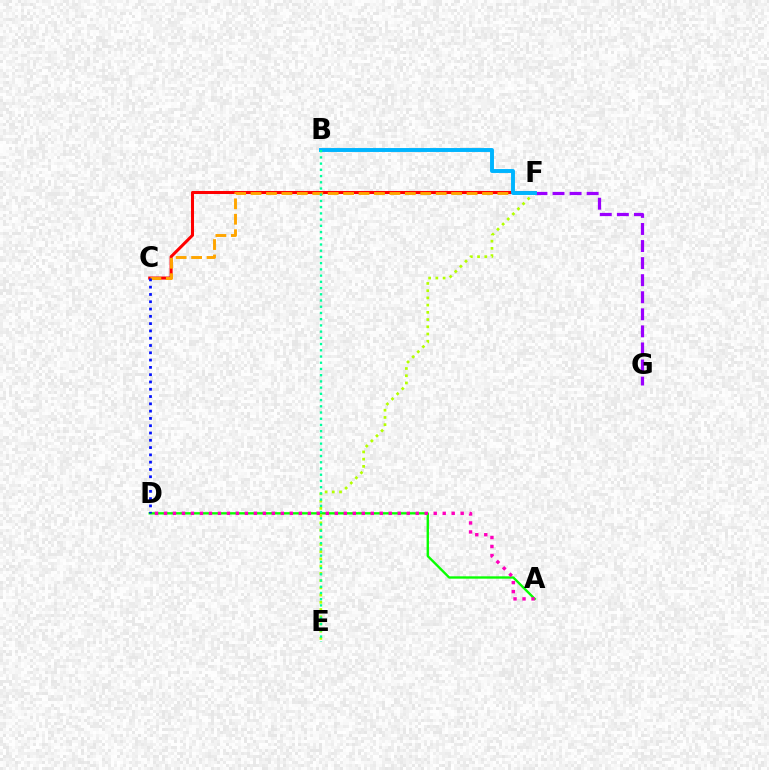{('A', 'D'): [{'color': '#08ff00', 'line_style': 'solid', 'thickness': 1.7}, {'color': '#ff00bd', 'line_style': 'dotted', 'thickness': 2.44}], ('E', 'F'): [{'color': '#b3ff00', 'line_style': 'dotted', 'thickness': 1.96}], ('C', 'F'): [{'color': '#ff0000', 'line_style': 'solid', 'thickness': 2.19}, {'color': '#ffa500', 'line_style': 'dashed', 'thickness': 2.1}], ('F', 'G'): [{'color': '#9b00ff', 'line_style': 'dashed', 'thickness': 2.32}], ('B', 'F'): [{'color': '#00b5ff', 'line_style': 'solid', 'thickness': 2.83}], ('C', 'D'): [{'color': '#0010ff', 'line_style': 'dotted', 'thickness': 1.98}], ('B', 'E'): [{'color': '#00ff9d', 'line_style': 'dotted', 'thickness': 1.69}]}